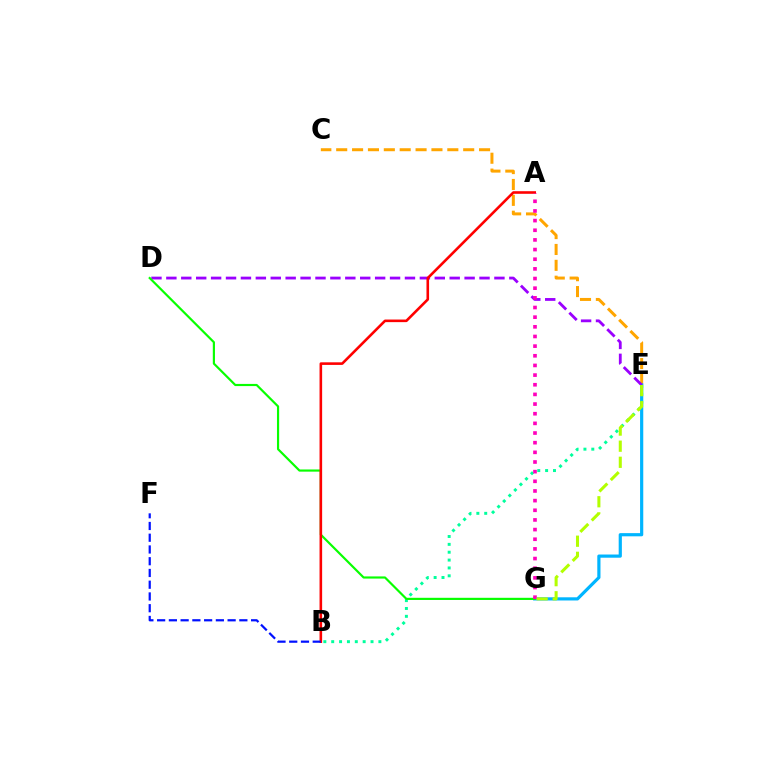{('C', 'E'): [{'color': '#ffa500', 'line_style': 'dashed', 'thickness': 2.16}], ('E', 'G'): [{'color': '#00b5ff', 'line_style': 'solid', 'thickness': 2.29}, {'color': '#b3ff00', 'line_style': 'dashed', 'thickness': 2.19}], ('D', 'E'): [{'color': '#9b00ff', 'line_style': 'dashed', 'thickness': 2.03}], ('B', 'E'): [{'color': '#00ff9d', 'line_style': 'dotted', 'thickness': 2.14}], ('D', 'G'): [{'color': '#08ff00', 'line_style': 'solid', 'thickness': 1.57}], ('A', 'B'): [{'color': '#ff0000', 'line_style': 'solid', 'thickness': 1.87}], ('A', 'G'): [{'color': '#ff00bd', 'line_style': 'dotted', 'thickness': 2.62}], ('B', 'F'): [{'color': '#0010ff', 'line_style': 'dashed', 'thickness': 1.6}]}